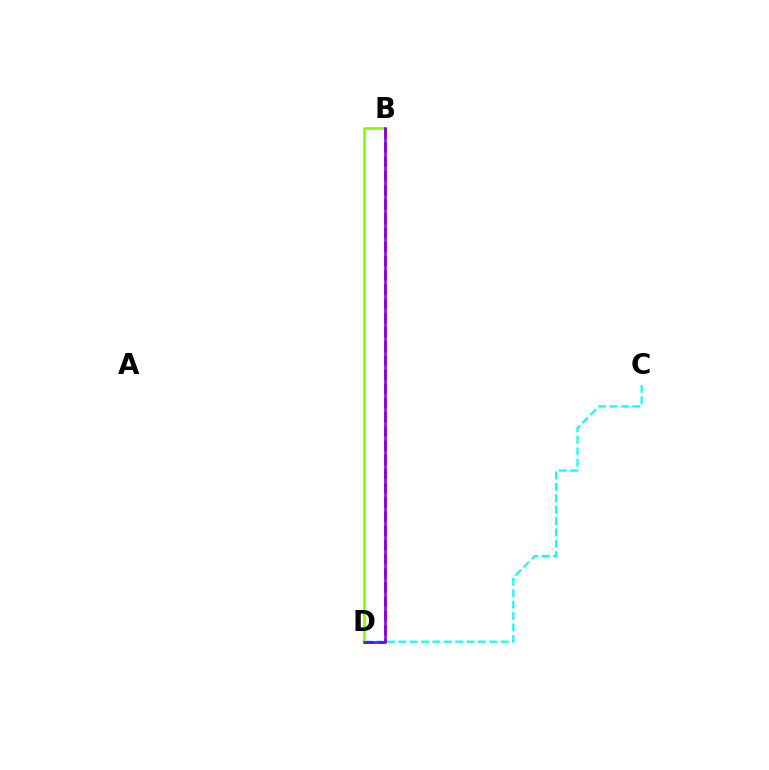{('C', 'D'): [{'color': '#00fff6', 'line_style': 'dashed', 'thickness': 1.55}], ('B', 'D'): [{'color': '#84ff00', 'line_style': 'solid', 'thickness': 1.98}, {'color': '#ff0000', 'line_style': 'dashed', 'thickness': 1.93}, {'color': '#7200ff', 'line_style': 'solid', 'thickness': 1.81}]}